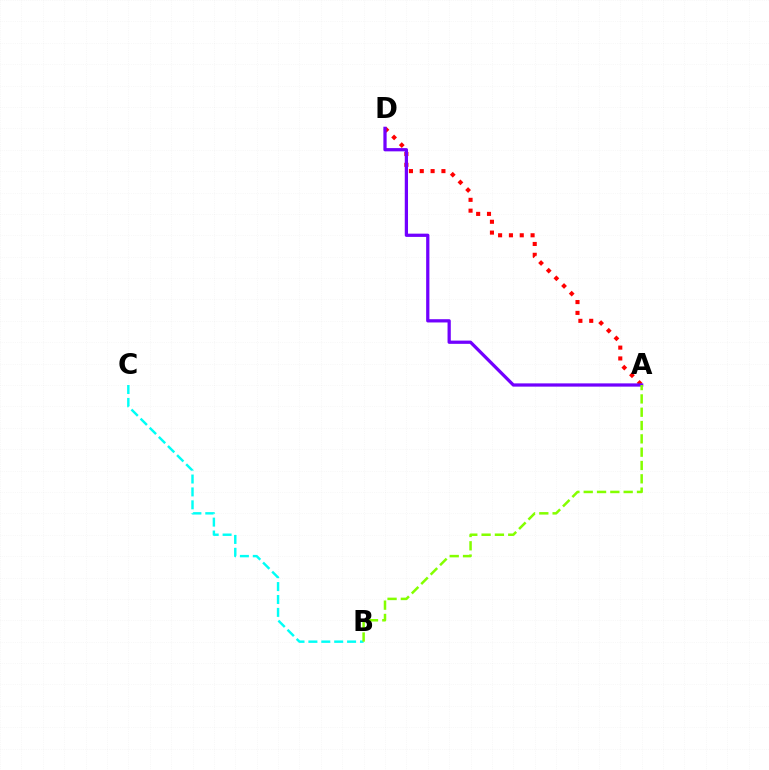{('A', 'D'): [{'color': '#ff0000', 'line_style': 'dotted', 'thickness': 2.94}, {'color': '#7200ff', 'line_style': 'solid', 'thickness': 2.34}], ('B', 'C'): [{'color': '#00fff6', 'line_style': 'dashed', 'thickness': 1.75}], ('A', 'B'): [{'color': '#84ff00', 'line_style': 'dashed', 'thickness': 1.81}]}